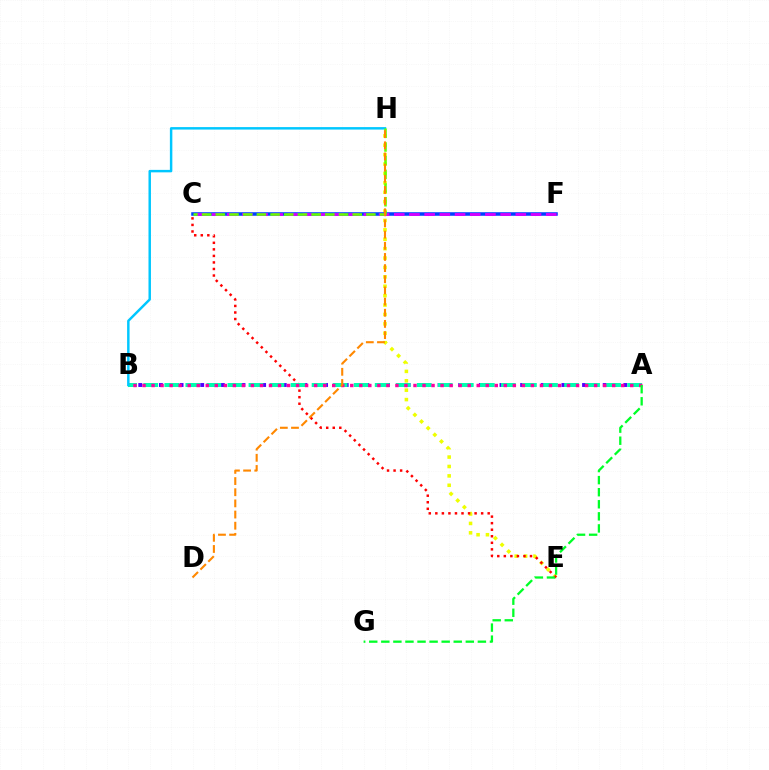{('E', 'H'): [{'color': '#eeff00', 'line_style': 'dotted', 'thickness': 2.55}], ('C', 'F'): [{'color': '#003fff', 'line_style': 'solid', 'thickness': 2.55}, {'color': '#d600ff', 'line_style': 'dashed', 'thickness': 2.06}], ('C', 'E'): [{'color': '#ff0000', 'line_style': 'dotted', 'thickness': 1.78}], ('A', 'B'): [{'color': '#4f00ff', 'line_style': 'dotted', 'thickness': 2.8}, {'color': '#00ffaf', 'line_style': 'dashed', 'thickness': 2.86}, {'color': '#ff00a0', 'line_style': 'dotted', 'thickness': 2.45}], ('B', 'H'): [{'color': '#00c7ff', 'line_style': 'solid', 'thickness': 1.78}], ('C', 'H'): [{'color': '#66ff00', 'line_style': 'dashed', 'thickness': 1.86}], ('D', 'H'): [{'color': '#ff8800', 'line_style': 'dashed', 'thickness': 1.52}], ('A', 'G'): [{'color': '#00ff27', 'line_style': 'dashed', 'thickness': 1.64}]}